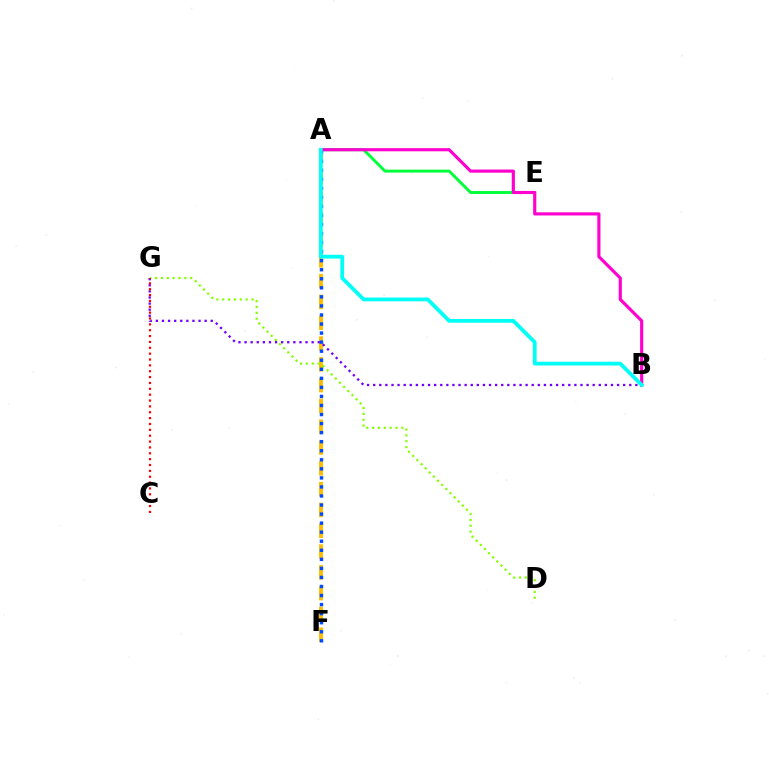{('A', 'F'): [{'color': '#ffbd00', 'line_style': 'dashed', 'thickness': 2.83}, {'color': '#004bff', 'line_style': 'dotted', 'thickness': 2.46}], ('D', 'G'): [{'color': '#84ff00', 'line_style': 'dotted', 'thickness': 1.59}], ('A', 'E'): [{'color': '#00ff39', 'line_style': 'solid', 'thickness': 2.1}], ('B', 'G'): [{'color': '#7200ff', 'line_style': 'dotted', 'thickness': 1.66}], ('A', 'B'): [{'color': '#ff00cf', 'line_style': 'solid', 'thickness': 2.26}, {'color': '#00fff6', 'line_style': 'solid', 'thickness': 2.73}], ('C', 'G'): [{'color': '#ff0000', 'line_style': 'dotted', 'thickness': 1.59}]}